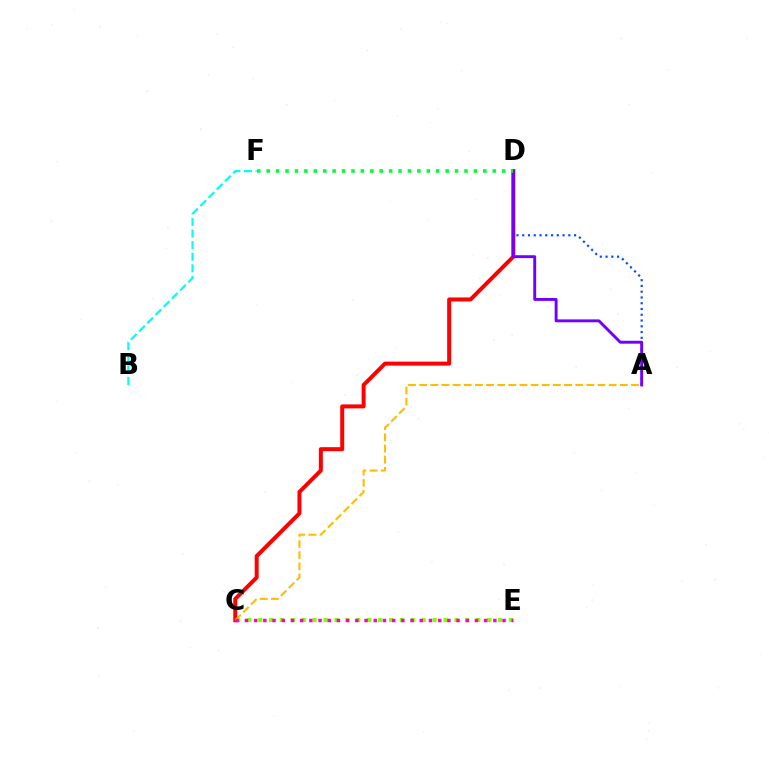{('C', 'D'): [{'color': '#ff0000', 'line_style': 'solid', 'thickness': 2.87}], ('A', 'D'): [{'color': '#004bff', 'line_style': 'dotted', 'thickness': 1.57}, {'color': '#7200ff', 'line_style': 'solid', 'thickness': 2.09}], ('C', 'E'): [{'color': '#84ff00', 'line_style': 'dotted', 'thickness': 2.96}, {'color': '#ff00cf', 'line_style': 'dotted', 'thickness': 2.5}], ('B', 'F'): [{'color': '#00fff6', 'line_style': 'dashed', 'thickness': 1.58}], ('D', 'F'): [{'color': '#00ff39', 'line_style': 'dotted', 'thickness': 2.56}], ('A', 'C'): [{'color': '#ffbd00', 'line_style': 'dashed', 'thickness': 1.51}]}